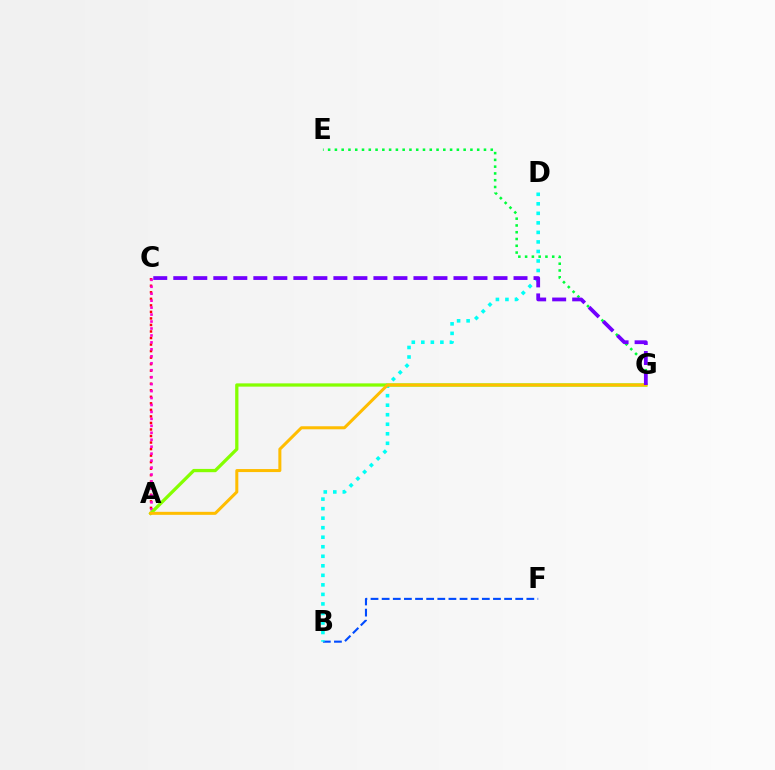{('A', 'C'): [{'color': '#ff0000', 'line_style': 'dotted', 'thickness': 1.77}, {'color': '#ff00cf', 'line_style': 'dotted', 'thickness': 1.89}], ('B', 'F'): [{'color': '#004bff', 'line_style': 'dashed', 'thickness': 1.51}], ('B', 'D'): [{'color': '#00fff6', 'line_style': 'dotted', 'thickness': 2.59}], ('E', 'G'): [{'color': '#00ff39', 'line_style': 'dotted', 'thickness': 1.84}], ('A', 'G'): [{'color': '#84ff00', 'line_style': 'solid', 'thickness': 2.35}, {'color': '#ffbd00', 'line_style': 'solid', 'thickness': 2.18}], ('C', 'G'): [{'color': '#7200ff', 'line_style': 'dashed', 'thickness': 2.72}]}